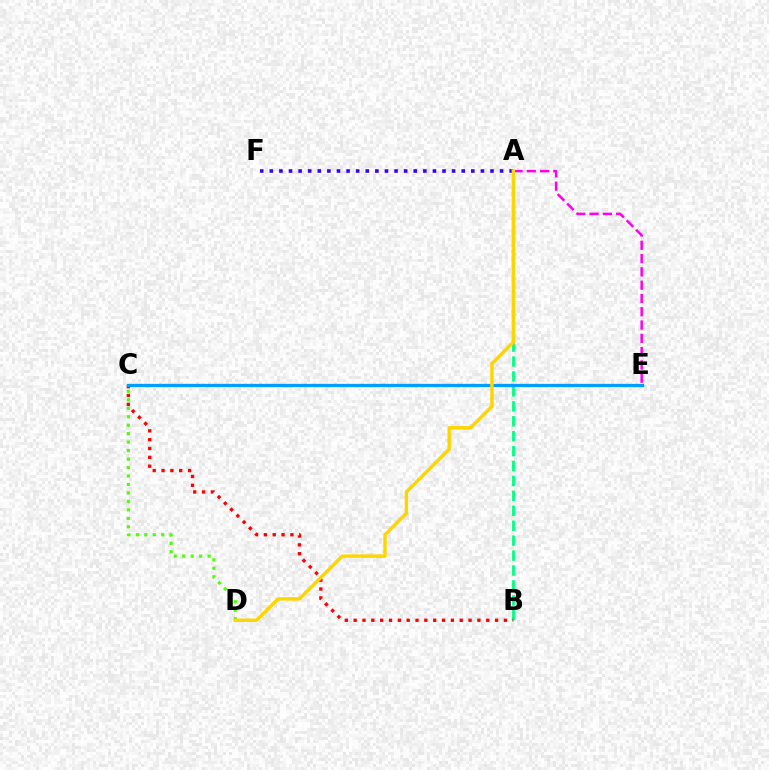{('A', 'B'): [{'color': '#00ff86', 'line_style': 'dashed', 'thickness': 2.03}], ('A', 'F'): [{'color': '#3700ff', 'line_style': 'dotted', 'thickness': 2.61}], ('C', 'D'): [{'color': '#4fff00', 'line_style': 'dotted', 'thickness': 2.3}], ('A', 'E'): [{'color': '#ff00ed', 'line_style': 'dashed', 'thickness': 1.81}], ('B', 'C'): [{'color': '#ff0000', 'line_style': 'dotted', 'thickness': 2.4}], ('C', 'E'): [{'color': '#009eff', 'line_style': 'solid', 'thickness': 2.36}], ('A', 'D'): [{'color': '#ffd500', 'line_style': 'solid', 'thickness': 2.47}]}